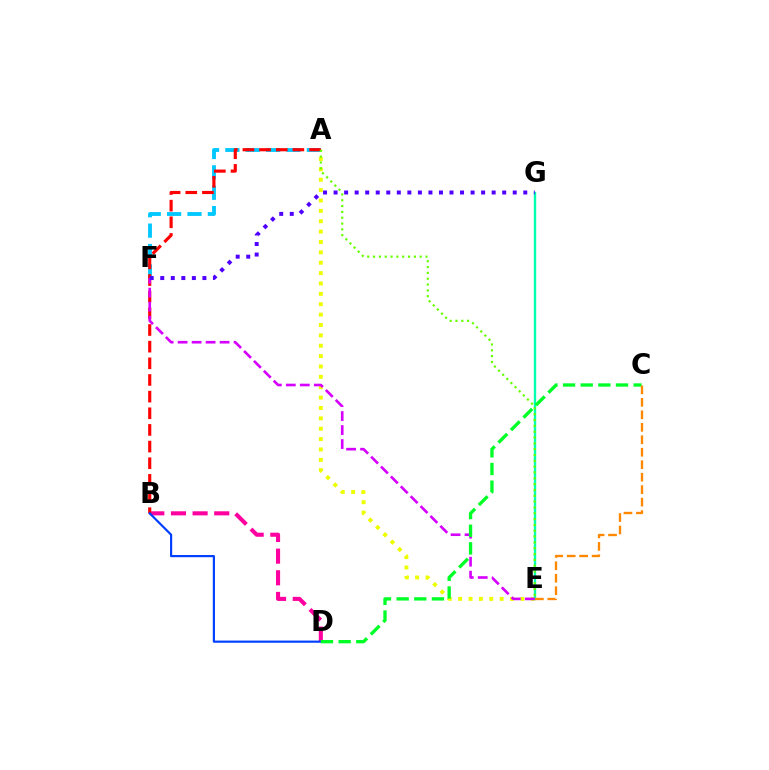{('A', 'E'): [{'color': '#eeff00', 'line_style': 'dotted', 'thickness': 2.82}, {'color': '#66ff00', 'line_style': 'dotted', 'thickness': 1.58}], ('E', 'G'): [{'color': '#00ffaf', 'line_style': 'solid', 'thickness': 1.7}], ('B', 'D'): [{'color': '#ff00a0', 'line_style': 'dashed', 'thickness': 2.94}, {'color': '#003fff', 'line_style': 'solid', 'thickness': 1.57}], ('A', 'F'): [{'color': '#00c7ff', 'line_style': 'dashed', 'thickness': 2.77}], ('A', 'B'): [{'color': '#ff0000', 'line_style': 'dashed', 'thickness': 2.26}], ('E', 'F'): [{'color': '#d600ff', 'line_style': 'dashed', 'thickness': 1.9}], ('C', 'D'): [{'color': '#00ff27', 'line_style': 'dashed', 'thickness': 2.4}], ('F', 'G'): [{'color': '#4f00ff', 'line_style': 'dotted', 'thickness': 2.86}], ('C', 'E'): [{'color': '#ff8800', 'line_style': 'dashed', 'thickness': 1.69}]}